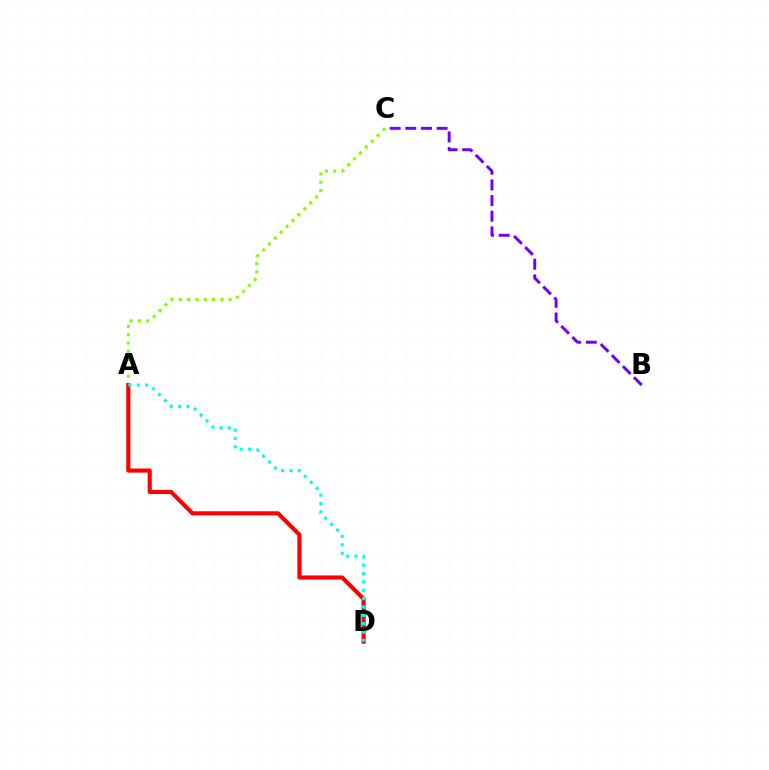{('A', 'C'): [{'color': '#84ff00', 'line_style': 'dotted', 'thickness': 2.26}], ('A', 'D'): [{'color': '#ff0000', 'line_style': 'solid', 'thickness': 2.99}, {'color': '#00fff6', 'line_style': 'dotted', 'thickness': 2.27}], ('B', 'C'): [{'color': '#7200ff', 'line_style': 'dashed', 'thickness': 2.13}]}